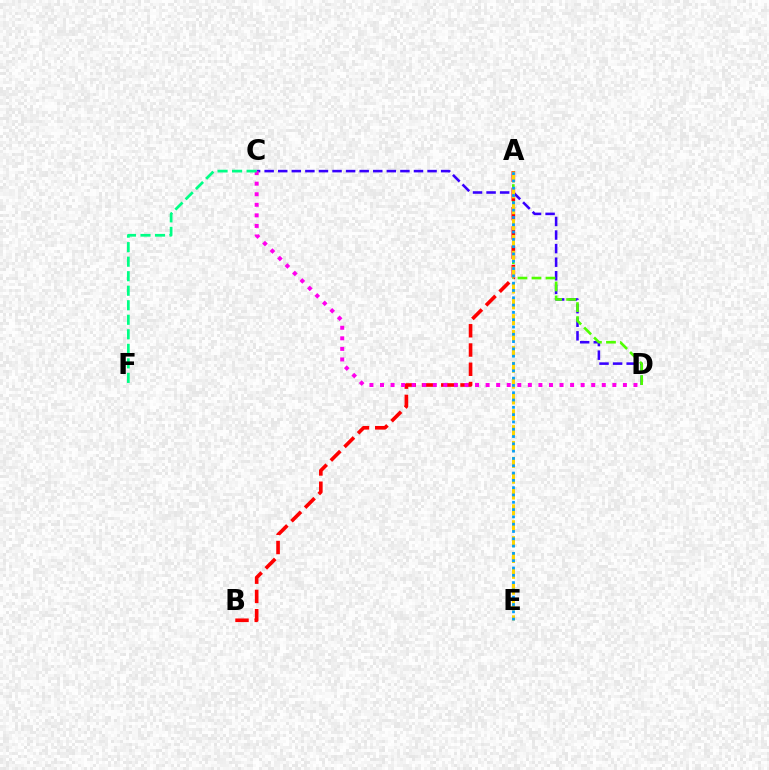{('C', 'D'): [{'color': '#3700ff', 'line_style': 'dashed', 'thickness': 1.84}, {'color': '#ff00ed', 'line_style': 'dotted', 'thickness': 2.87}], ('A', 'D'): [{'color': '#4fff00', 'line_style': 'dashed', 'thickness': 1.9}], ('A', 'B'): [{'color': '#ff0000', 'line_style': 'dashed', 'thickness': 2.62}], ('A', 'E'): [{'color': '#ffd500', 'line_style': 'dashed', 'thickness': 2.15}, {'color': '#009eff', 'line_style': 'dotted', 'thickness': 1.98}], ('C', 'F'): [{'color': '#00ff86', 'line_style': 'dashed', 'thickness': 1.97}]}